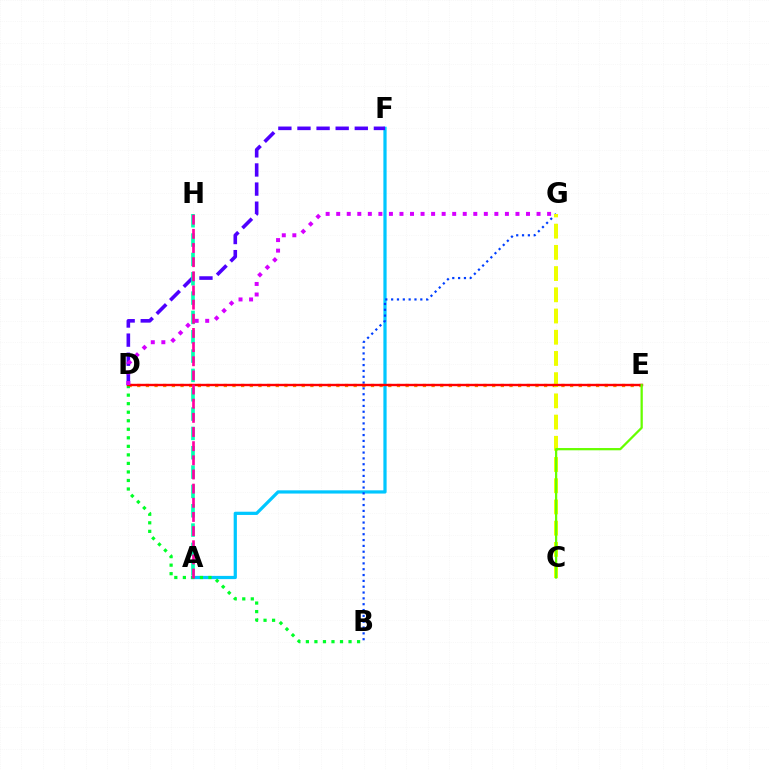{('D', 'E'): [{'color': '#ff8800', 'line_style': 'dotted', 'thickness': 2.35}, {'color': '#ff0000', 'line_style': 'solid', 'thickness': 1.72}], ('A', 'F'): [{'color': '#00c7ff', 'line_style': 'solid', 'thickness': 2.32}], ('B', 'G'): [{'color': '#003fff', 'line_style': 'dotted', 'thickness': 1.58}], ('C', 'G'): [{'color': '#eeff00', 'line_style': 'dashed', 'thickness': 2.88}], ('B', 'D'): [{'color': '#00ff27', 'line_style': 'dotted', 'thickness': 2.32}], ('C', 'E'): [{'color': '#66ff00', 'line_style': 'solid', 'thickness': 1.63}], ('D', 'F'): [{'color': '#4f00ff', 'line_style': 'dashed', 'thickness': 2.6}], ('A', 'H'): [{'color': '#00ffaf', 'line_style': 'dashed', 'thickness': 2.63}, {'color': '#ff00a0', 'line_style': 'dashed', 'thickness': 1.92}], ('D', 'G'): [{'color': '#d600ff', 'line_style': 'dotted', 'thickness': 2.86}]}